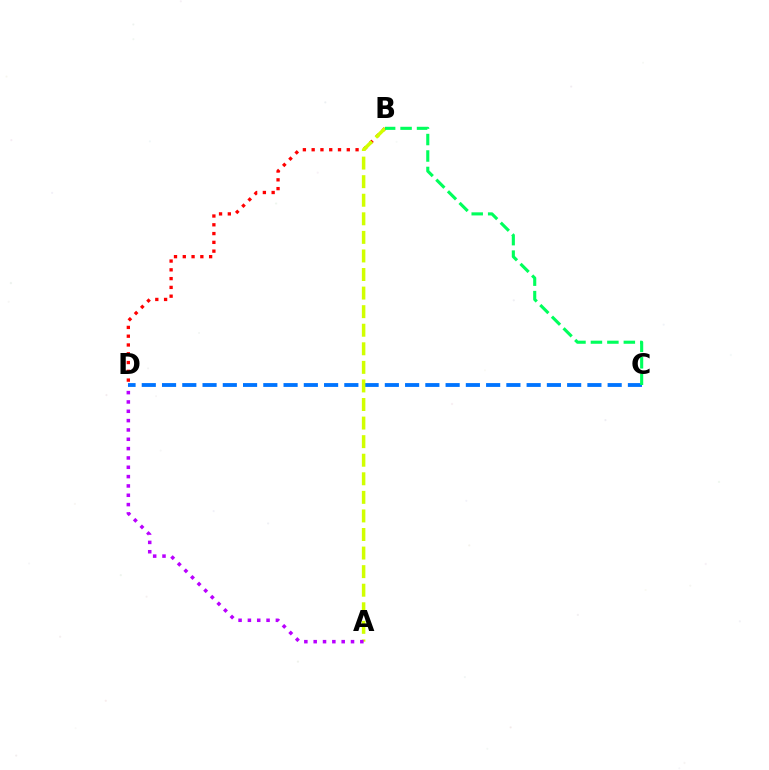{('B', 'D'): [{'color': '#ff0000', 'line_style': 'dotted', 'thickness': 2.39}], ('C', 'D'): [{'color': '#0074ff', 'line_style': 'dashed', 'thickness': 2.75}], ('A', 'B'): [{'color': '#d1ff00', 'line_style': 'dashed', 'thickness': 2.52}], ('A', 'D'): [{'color': '#b900ff', 'line_style': 'dotted', 'thickness': 2.54}], ('B', 'C'): [{'color': '#00ff5c', 'line_style': 'dashed', 'thickness': 2.24}]}